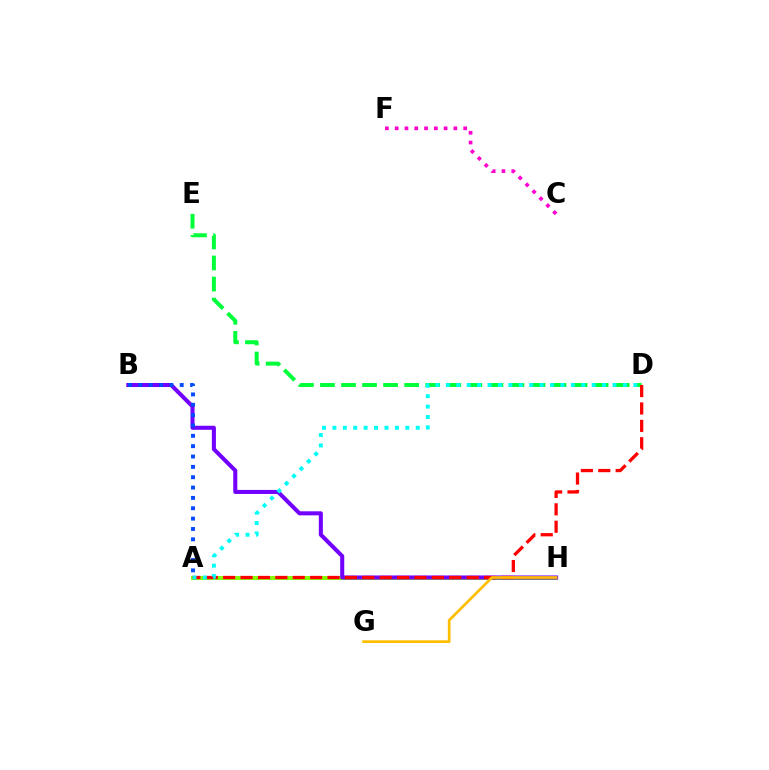{('D', 'E'): [{'color': '#00ff39', 'line_style': 'dashed', 'thickness': 2.86}], ('A', 'H'): [{'color': '#84ff00', 'line_style': 'solid', 'thickness': 2.85}], ('B', 'H'): [{'color': '#7200ff', 'line_style': 'solid', 'thickness': 2.91}], ('C', 'F'): [{'color': '#ff00cf', 'line_style': 'dotted', 'thickness': 2.66}], ('A', 'B'): [{'color': '#004bff', 'line_style': 'dotted', 'thickness': 2.81}], ('A', 'D'): [{'color': '#ff0000', 'line_style': 'dashed', 'thickness': 2.36}, {'color': '#00fff6', 'line_style': 'dotted', 'thickness': 2.83}], ('G', 'H'): [{'color': '#ffbd00', 'line_style': 'solid', 'thickness': 1.95}]}